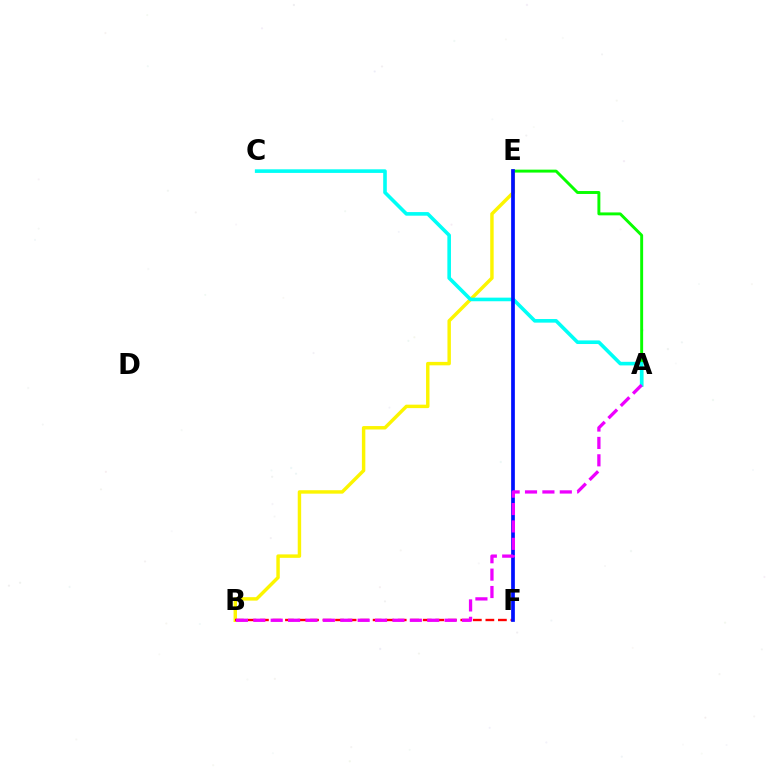{('B', 'E'): [{'color': '#fcf500', 'line_style': 'solid', 'thickness': 2.48}], ('A', 'E'): [{'color': '#08ff00', 'line_style': 'solid', 'thickness': 2.11}], ('A', 'C'): [{'color': '#00fff6', 'line_style': 'solid', 'thickness': 2.6}], ('B', 'F'): [{'color': '#ff0000', 'line_style': 'dashed', 'thickness': 1.7}], ('E', 'F'): [{'color': '#0010ff', 'line_style': 'solid', 'thickness': 2.68}], ('A', 'B'): [{'color': '#ee00ff', 'line_style': 'dashed', 'thickness': 2.36}]}